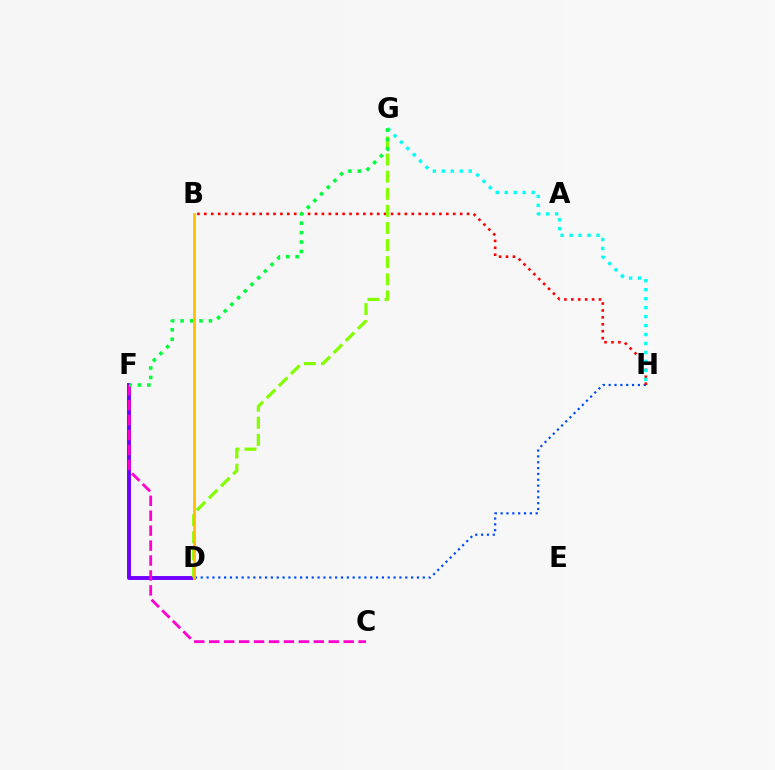{('D', 'F'): [{'color': '#7200ff', 'line_style': 'solid', 'thickness': 2.82}], ('D', 'H'): [{'color': '#004bff', 'line_style': 'dotted', 'thickness': 1.59}], ('C', 'F'): [{'color': '#ff00cf', 'line_style': 'dashed', 'thickness': 2.03}], ('B', 'H'): [{'color': '#ff0000', 'line_style': 'dotted', 'thickness': 1.88}], ('G', 'H'): [{'color': '#00fff6', 'line_style': 'dotted', 'thickness': 2.44}], ('D', 'G'): [{'color': '#84ff00', 'line_style': 'dashed', 'thickness': 2.32}], ('F', 'G'): [{'color': '#00ff39', 'line_style': 'dotted', 'thickness': 2.56}], ('B', 'D'): [{'color': '#ffbd00', 'line_style': 'solid', 'thickness': 1.94}]}